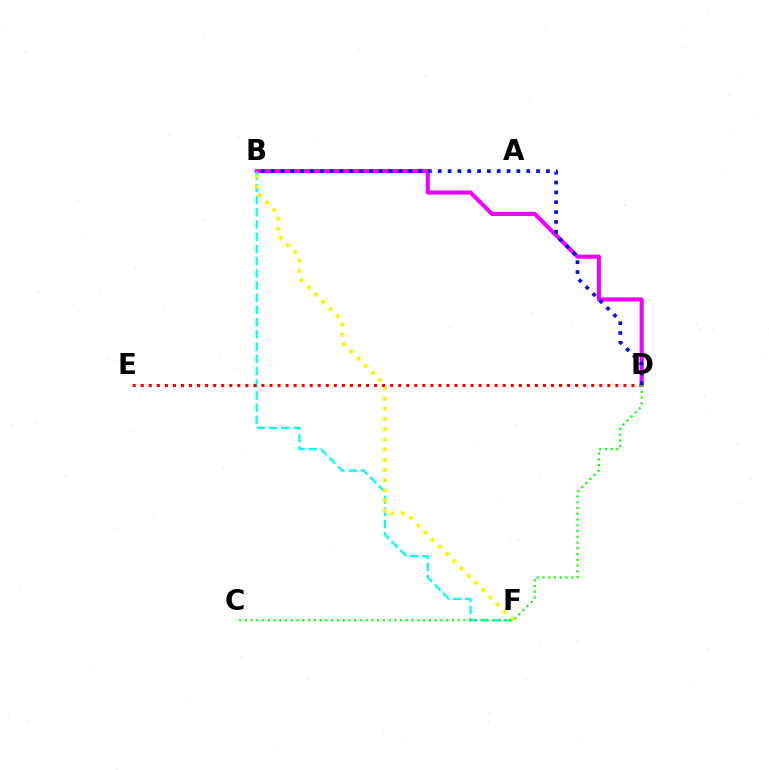{('B', 'D'): [{'color': '#ee00ff', 'line_style': 'solid', 'thickness': 2.95}, {'color': '#0010ff', 'line_style': 'dotted', 'thickness': 2.67}], ('B', 'F'): [{'color': '#00fff6', 'line_style': 'dashed', 'thickness': 1.66}, {'color': '#fcf500', 'line_style': 'dotted', 'thickness': 2.77}], ('D', 'E'): [{'color': '#ff0000', 'line_style': 'dotted', 'thickness': 2.19}], ('C', 'D'): [{'color': '#08ff00', 'line_style': 'dotted', 'thickness': 1.56}]}